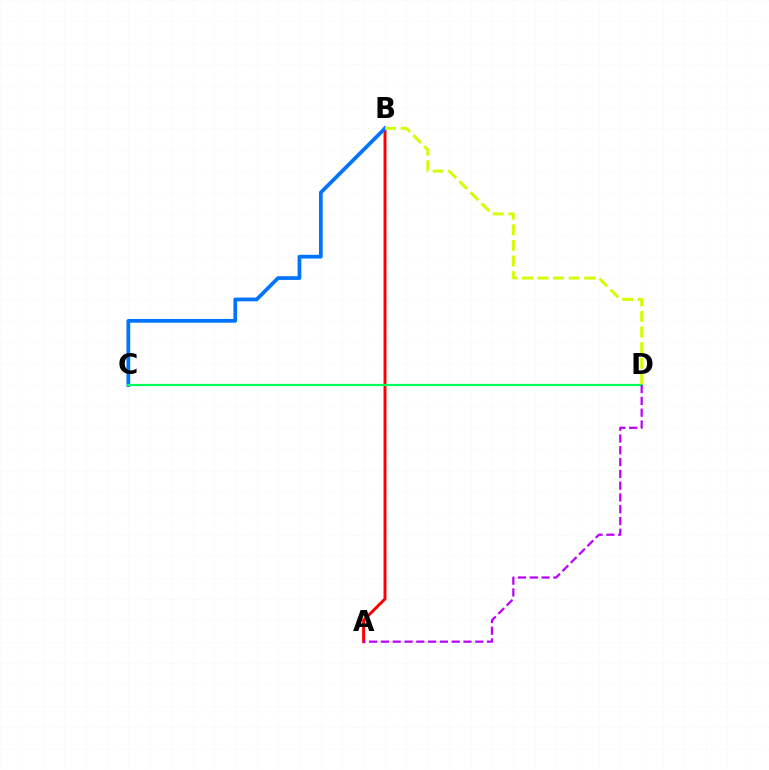{('A', 'B'): [{'color': '#ff0000', 'line_style': 'solid', 'thickness': 2.13}], ('B', 'C'): [{'color': '#0074ff', 'line_style': 'solid', 'thickness': 2.69}], ('C', 'D'): [{'color': '#00ff5c', 'line_style': 'solid', 'thickness': 1.61}], ('A', 'D'): [{'color': '#b900ff', 'line_style': 'dashed', 'thickness': 1.6}], ('B', 'D'): [{'color': '#d1ff00', 'line_style': 'dashed', 'thickness': 2.12}]}